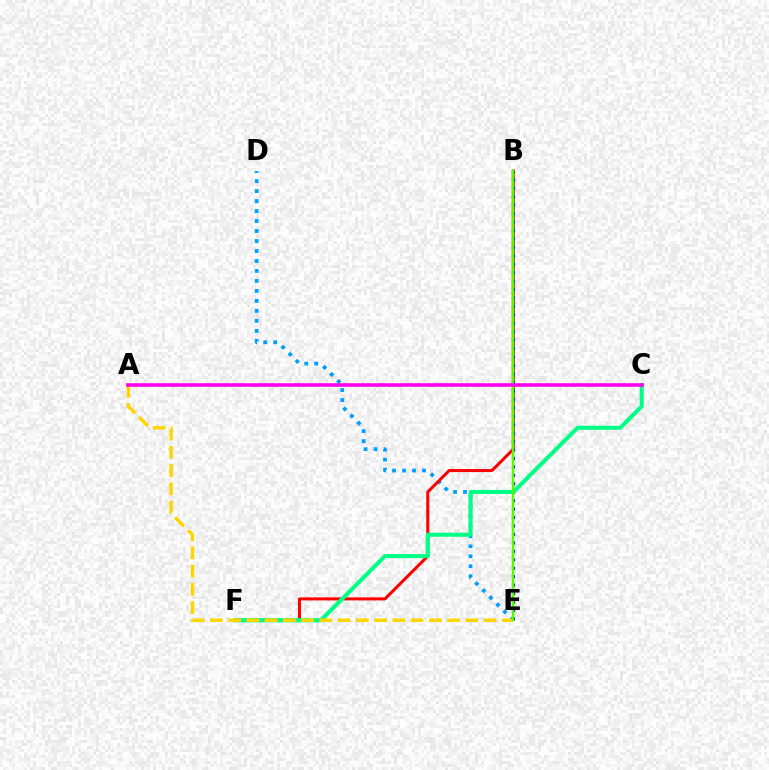{('D', 'E'): [{'color': '#009eff', 'line_style': 'dotted', 'thickness': 2.71}], ('B', 'F'): [{'color': '#ff0000', 'line_style': 'solid', 'thickness': 2.18}], ('B', 'E'): [{'color': '#3700ff', 'line_style': 'dotted', 'thickness': 2.29}, {'color': '#4fff00', 'line_style': 'solid', 'thickness': 1.78}], ('C', 'F'): [{'color': '#00ff86', 'line_style': 'solid', 'thickness': 2.93}], ('A', 'E'): [{'color': '#ffd500', 'line_style': 'dashed', 'thickness': 2.48}], ('A', 'C'): [{'color': '#ff00ed', 'line_style': 'solid', 'thickness': 2.59}]}